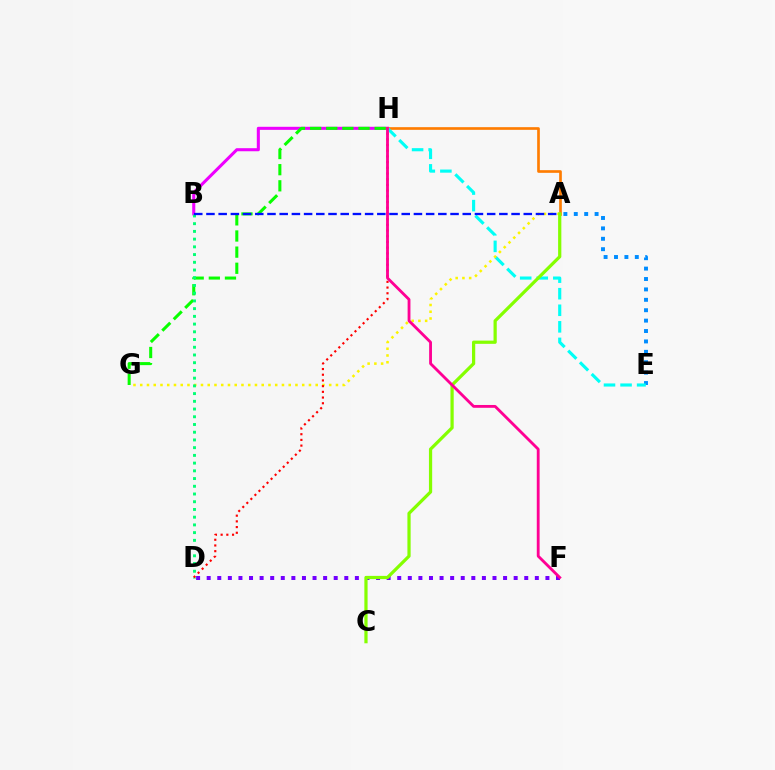{('B', 'H'): [{'color': '#ee00ff', 'line_style': 'solid', 'thickness': 2.21}], ('A', 'H'): [{'color': '#ff7c00', 'line_style': 'solid', 'thickness': 1.92}], ('A', 'E'): [{'color': '#008cff', 'line_style': 'dotted', 'thickness': 2.83}], ('E', 'H'): [{'color': '#00fff6', 'line_style': 'dashed', 'thickness': 2.25}], ('D', 'F'): [{'color': '#7200ff', 'line_style': 'dotted', 'thickness': 2.88}], ('A', 'G'): [{'color': '#fcf500', 'line_style': 'dotted', 'thickness': 1.83}], ('G', 'H'): [{'color': '#08ff00', 'line_style': 'dashed', 'thickness': 2.19}], ('B', 'D'): [{'color': '#00ff74', 'line_style': 'dotted', 'thickness': 2.1}], ('A', 'C'): [{'color': '#84ff00', 'line_style': 'solid', 'thickness': 2.32}], ('D', 'H'): [{'color': '#ff0000', 'line_style': 'dotted', 'thickness': 1.55}], ('A', 'B'): [{'color': '#0010ff', 'line_style': 'dashed', 'thickness': 1.66}], ('F', 'H'): [{'color': '#ff0094', 'line_style': 'solid', 'thickness': 2.04}]}